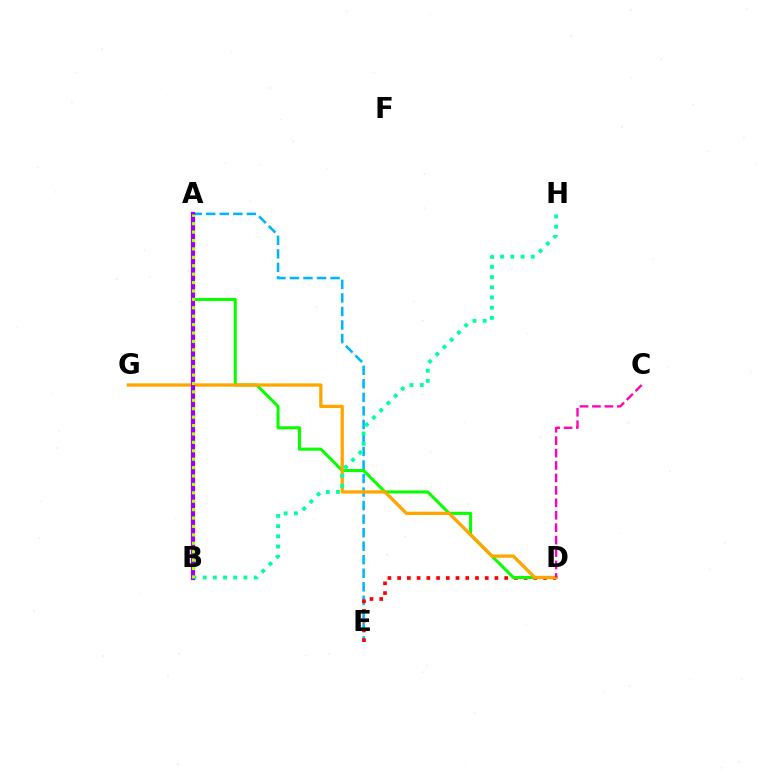{('A', 'E'): [{'color': '#00b5ff', 'line_style': 'dashed', 'thickness': 1.84}], ('D', 'E'): [{'color': '#ff0000', 'line_style': 'dotted', 'thickness': 2.64}], ('A', 'D'): [{'color': '#08ff00', 'line_style': 'solid', 'thickness': 2.19}], ('A', 'B'): [{'color': '#0010ff', 'line_style': 'dotted', 'thickness': 2.2}, {'color': '#9b00ff', 'line_style': 'solid', 'thickness': 2.99}, {'color': '#b3ff00', 'line_style': 'dotted', 'thickness': 2.28}], ('D', 'G'): [{'color': '#ffa500', 'line_style': 'solid', 'thickness': 2.36}], ('B', 'H'): [{'color': '#00ff9d', 'line_style': 'dotted', 'thickness': 2.77}], ('C', 'D'): [{'color': '#ff00bd', 'line_style': 'dashed', 'thickness': 1.69}]}